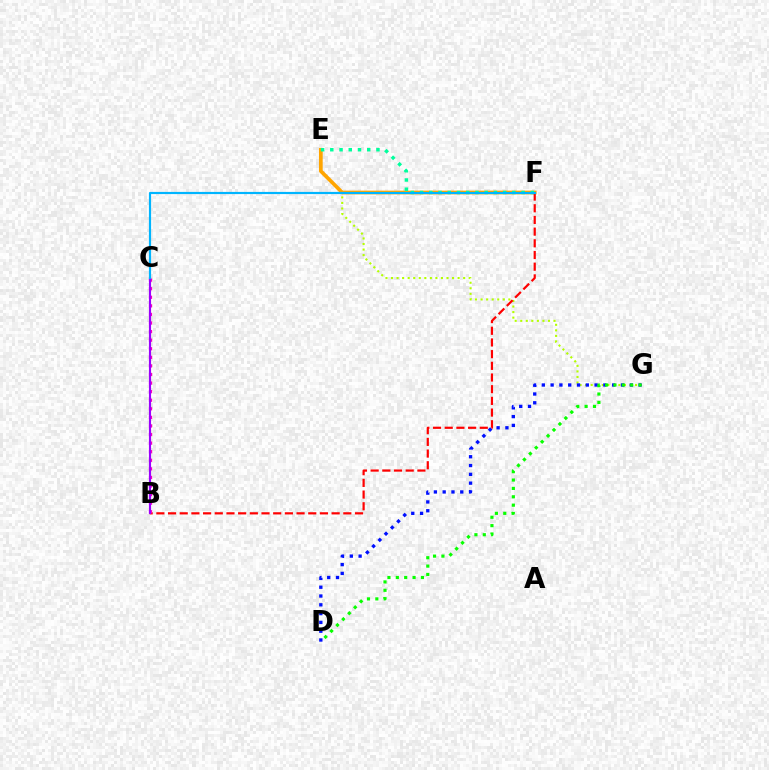{('E', 'G'): [{'color': '#b3ff00', 'line_style': 'dotted', 'thickness': 1.51}], ('E', 'F'): [{'color': '#ffa500', 'line_style': 'solid', 'thickness': 2.67}, {'color': '#00ff9d', 'line_style': 'dotted', 'thickness': 2.51}], ('B', 'F'): [{'color': '#ff0000', 'line_style': 'dashed', 'thickness': 1.59}], ('B', 'C'): [{'color': '#ff00bd', 'line_style': 'dotted', 'thickness': 2.33}, {'color': '#9b00ff', 'line_style': 'solid', 'thickness': 1.53}], ('D', 'G'): [{'color': '#0010ff', 'line_style': 'dotted', 'thickness': 2.39}, {'color': '#08ff00', 'line_style': 'dotted', 'thickness': 2.27}], ('C', 'F'): [{'color': '#00b5ff', 'line_style': 'solid', 'thickness': 1.56}]}